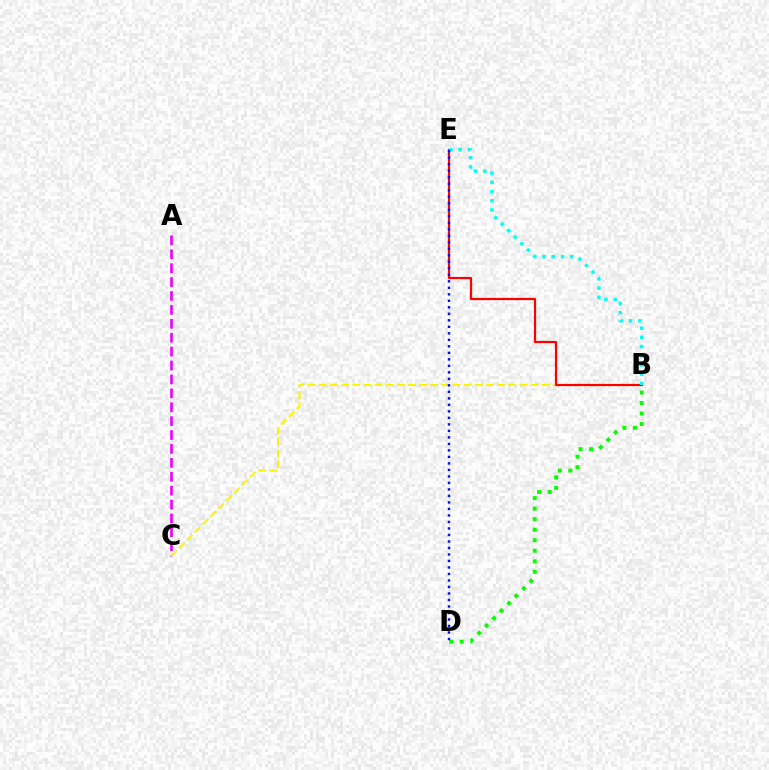{('A', 'C'): [{'color': '#ee00ff', 'line_style': 'dashed', 'thickness': 1.89}], ('B', 'C'): [{'color': '#fcf500', 'line_style': 'dashed', 'thickness': 1.51}], ('B', 'D'): [{'color': '#08ff00', 'line_style': 'dotted', 'thickness': 2.86}], ('B', 'E'): [{'color': '#ff0000', 'line_style': 'solid', 'thickness': 1.59}, {'color': '#00fff6', 'line_style': 'dotted', 'thickness': 2.5}], ('D', 'E'): [{'color': '#0010ff', 'line_style': 'dotted', 'thickness': 1.77}]}